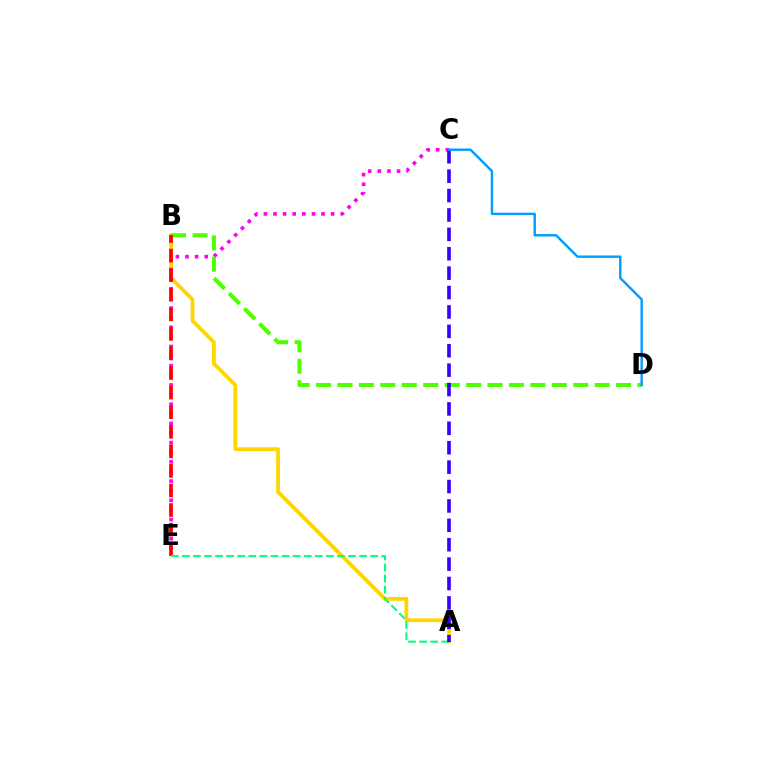{('A', 'B'): [{'color': '#ffd500', 'line_style': 'solid', 'thickness': 2.71}], ('C', 'E'): [{'color': '#ff00ed', 'line_style': 'dotted', 'thickness': 2.61}], ('B', 'D'): [{'color': '#4fff00', 'line_style': 'dashed', 'thickness': 2.91}], ('B', 'E'): [{'color': '#ff0000', 'line_style': 'dashed', 'thickness': 2.66}], ('A', 'E'): [{'color': '#00ff86', 'line_style': 'dashed', 'thickness': 1.51}], ('A', 'C'): [{'color': '#3700ff', 'line_style': 'dashed', 'thickness': 2.64}], ('C', 'D'): [{'color': '#009eff', 'line_style': 'solid', 'thickness': 1.74}]}